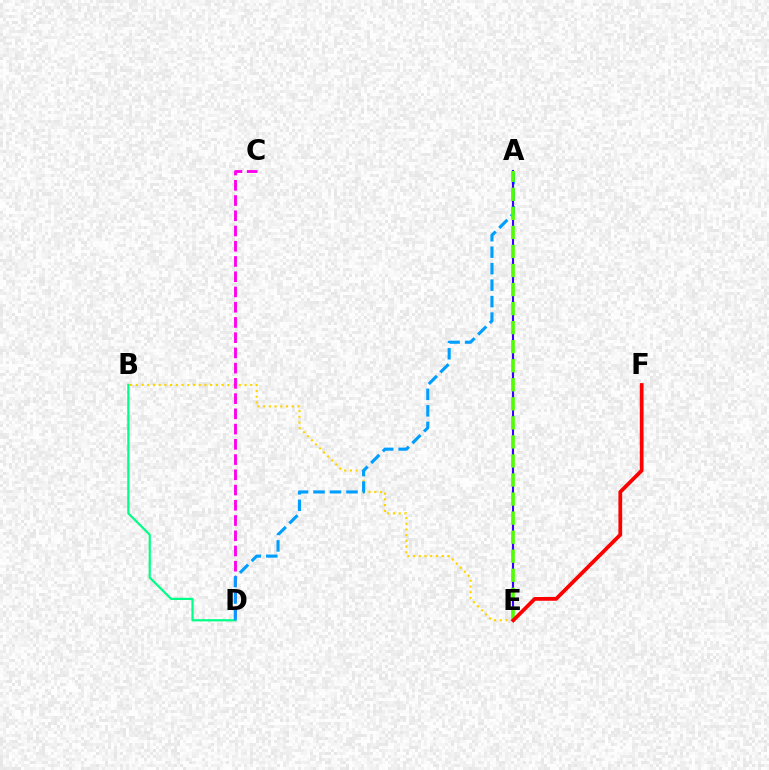{('B', 'E'): [{'color': '#ffd500', 'line_style': 'dotted', 'thickness': 1.55}], ('B', 'D'): [{'color': '#00ff86', 'line_style': 'solid', 'thickness': 1.59}], ('C', 'D'): [{'color': '#ff00ed', 'line_style': 'dashed', 'thickness': 2.07}], ('A', 'D'): [{'color': '#009eff', 'line_style': 'dashed', 'thickness': 2.24}], ('A', 'E'): [{'color': '#3700ff', 'line_style': 'solid', 'thickness': 1.52}, {'color': '#4fff00', 'line_style': 'dashed', 'thickness': 2.59}], ('E', 'F'): [{'color': '#ff0000', 'line_style': 'solid', 'thickness': 2.7}]}